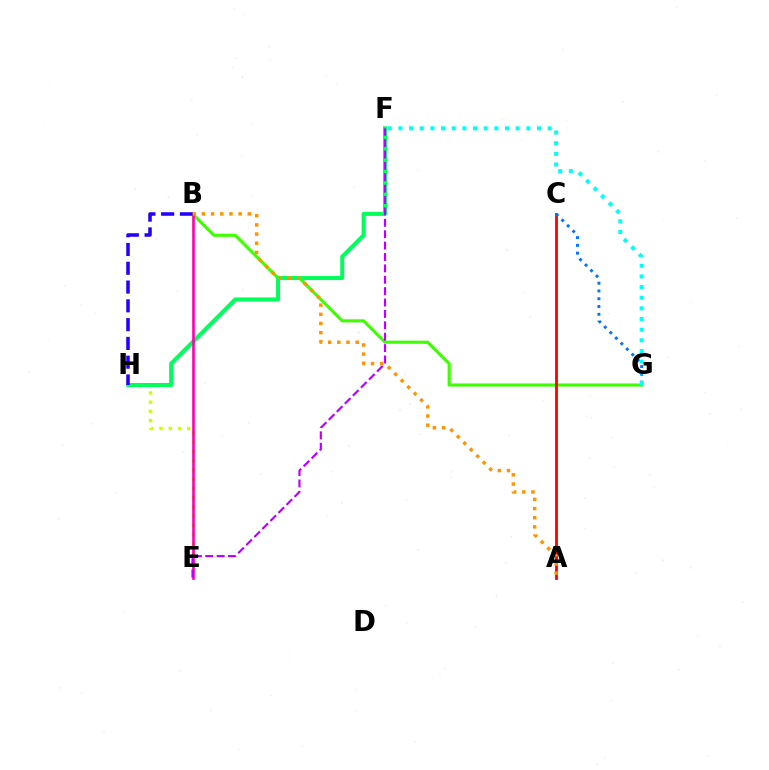{('B', 'G'): [{'color': '#3dff00', 'line_style': 'solid', 'thickness': 2.23}], ('E', 'H'): [{'color': '#d1ff00', 'line_style': 'dotted', 'thickness': 2.51}], ('A', 'C'): [{'color': '#ff0000', 'line_style': 'solid', 'thickness': 2.01}], ('F', 'H'): [{'color': '#00ff5c', 'line_style': 'solid', 'thickness': 2.9}], ('C', 'G'): [{'color': '#0074ff', 'line_style': 'dotted', 'thickness': 2.11}], ('B', 'E'): [{'color': '#ff00ac', 'line_style': 'solid', 'thickness': 1.89}], ('B', 'H'): [{'color': '#2500ff', 'line_style': 'dashed', 'thickness': 2.55}], ('E', 'F'): [{'color': '#b900ff', 'line_style': 'dashed', 'thickness': 1.55}], ('A', 'B'): [{'color': '#ff9400', 'line_style': 'dotted', 'thickness': 2.49}], ('F', 'G'): [{'color': '#00fff6', 'line_style': 'dotted', 'thickness': 2.9}]}